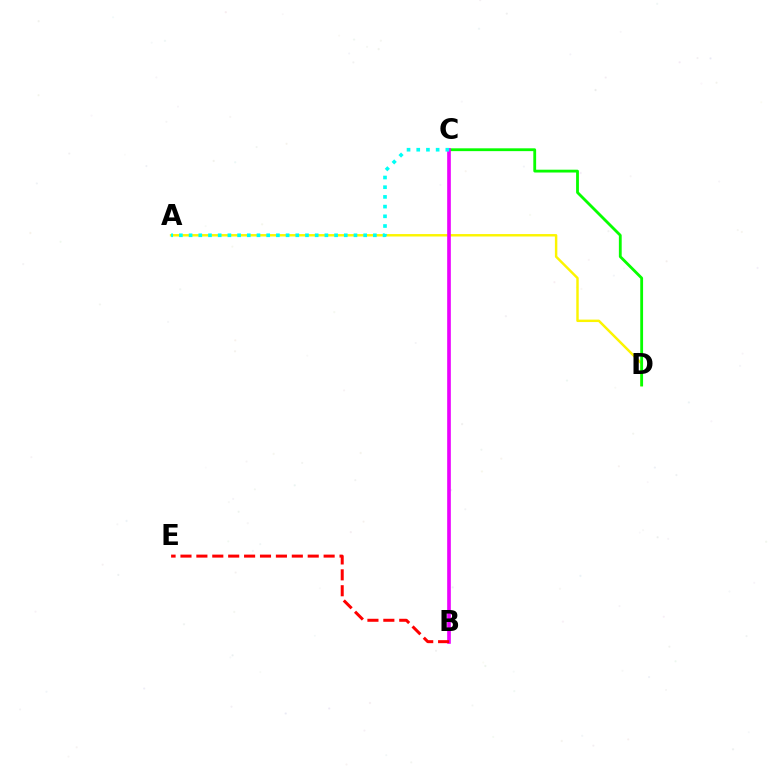{('A', 'D'): [{'color': '#fcf500', 'line_style': 'solid', 'thickness': 1.76}], ('C', 'D'): [{'color': '#08ff00', 'line_style': 'solid', 'thickness': 2.03}], ('B', 'C'): [{'color': '#0010ff', 'line_style': 'solid', 'thickness': 1.54}, {'color': '#ee00ff', 'line_style': 'solid', 'thickness': 2.61}], ('B', 'E'): [{'color': '#ff0000', 'line_style': 'dashed', 'thickness': 2.16}], ('A', 'C'): [{'color': '#00fff6', 'line_style': 'dotted', 'thickness': 2.64}]}